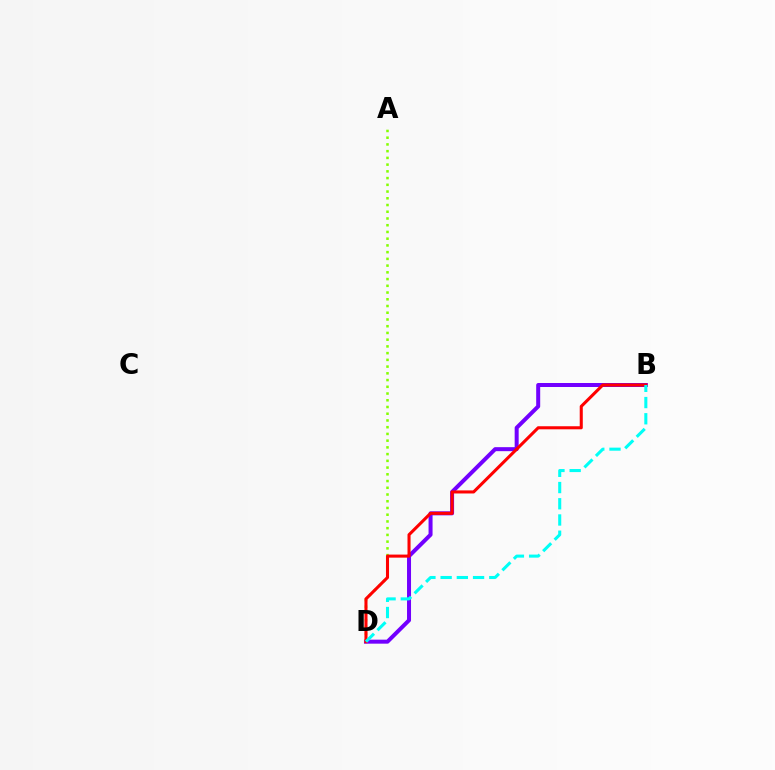{('B', 'D'): [{'color': '#7200ff', 'line_style': 'solid', 'thickness': 2.88}, {'color': '#ff0000', 'line_style': 'solid', 'thickness': 2.2}, {'color': '#00fff6', 'line_style': 'dashed', 'thickness': 2.2}], ('A', 'D'): [{'color': '#84ff00', 'line_style': 'dotted', 'thickness': 1.83}]}